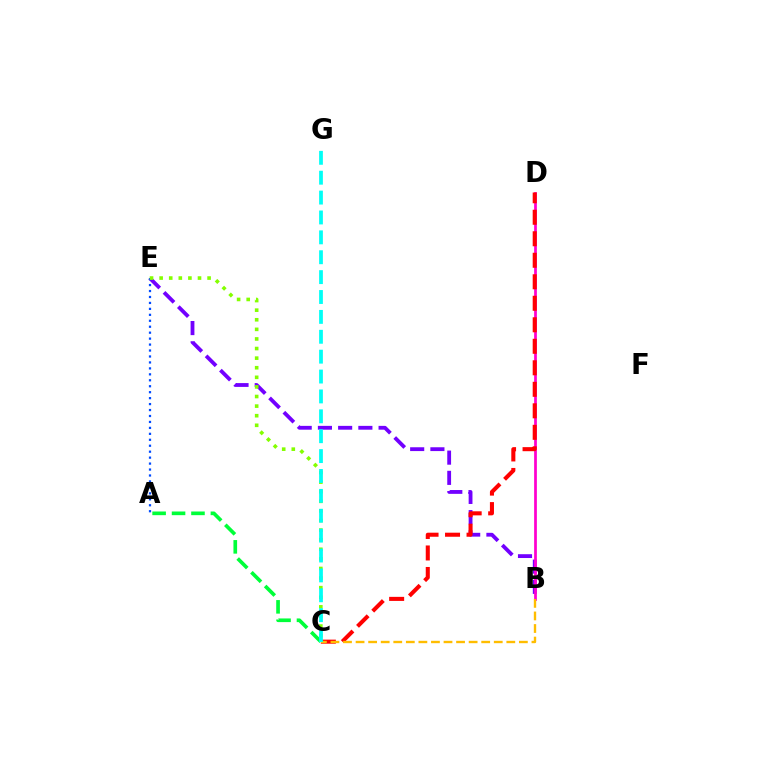{('B', 'E'): [{'color': '#7200ff', 'line_style': 'dashed', 'thickness': 2.75}], ('A', 'E'): [{'color': '#004bff', 'line_style': 'dotted', 'thickness': 1.62}], ('B', 'D'): [{'color': '#ff00cf', 'line_style': 'solid', 'thickness': 1.97}], ('C', 'D'): [{'color': '#ff0000', 'line_style': 'dashed', 'thickness': 2.92}], ('B', 'C'): [{'color': '#ffbd00', 'line_style': 'dashed', 'thickness': 1.71}], ('C', 'E'): [{'color': '#84ff00', 'line_style': 'dotted', 'thickness': 2.61}], ('A', 'C'): [{'color': '#00ff39', 'line_style': 'dashed', 'thickness': 2.64}], ('C', 'G'): [{'color': '#00fff6', 'line_style': 'dashed', 'thickness': 2.7}]}